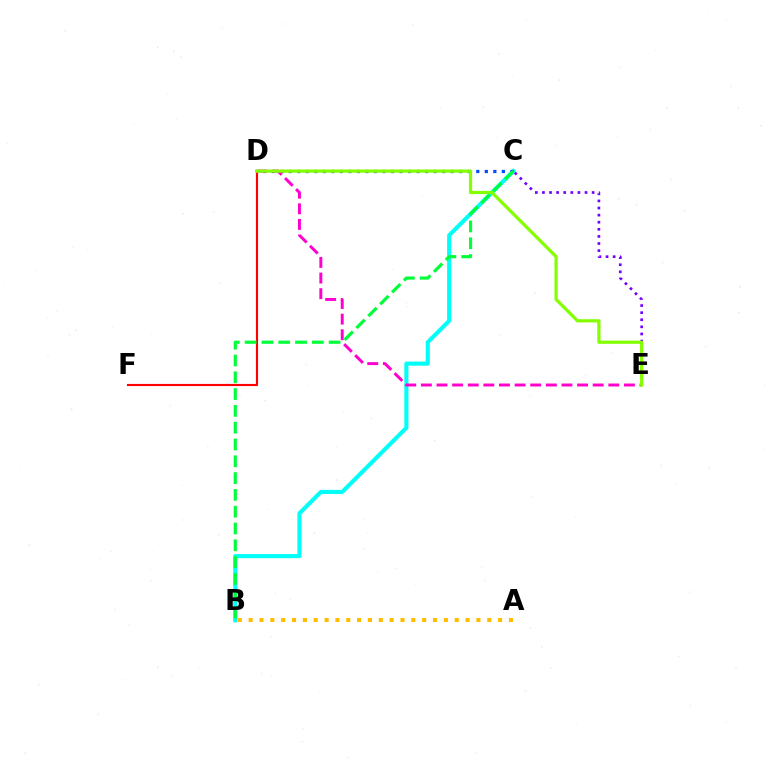{('C', 'E'): [{'color': '#7200ff', 'line_style': 'dotted', 'thickness': 1.93}], ('B', 'C'): [{'color': '#00fff6', 'line_style': 'solid', 'thickness': 2.95}, {'color': '#00ff39', 'line_style': 'dashed', 'thickness': 2.28}], ('D', 'F'): [{'color': '#ff0000', 'line_style': 'solid', 'thickness': 1.55}], ('C', 'D'): [{'color': '#004bff', 'line_style': 'dotted', 'thickness': 2.32}], ('D', 'E'): [{'color': '#ff00cf', 'line_style': 'dashed', 'thickness': 2.12}, {'color': '#84ff00', 'line_style': 'solid', 'thickness': 2.32}], ('A', 'B'): [{'color': '#ffbd00', 'line_style': 'dotted', 'thickness': 2.95}]}